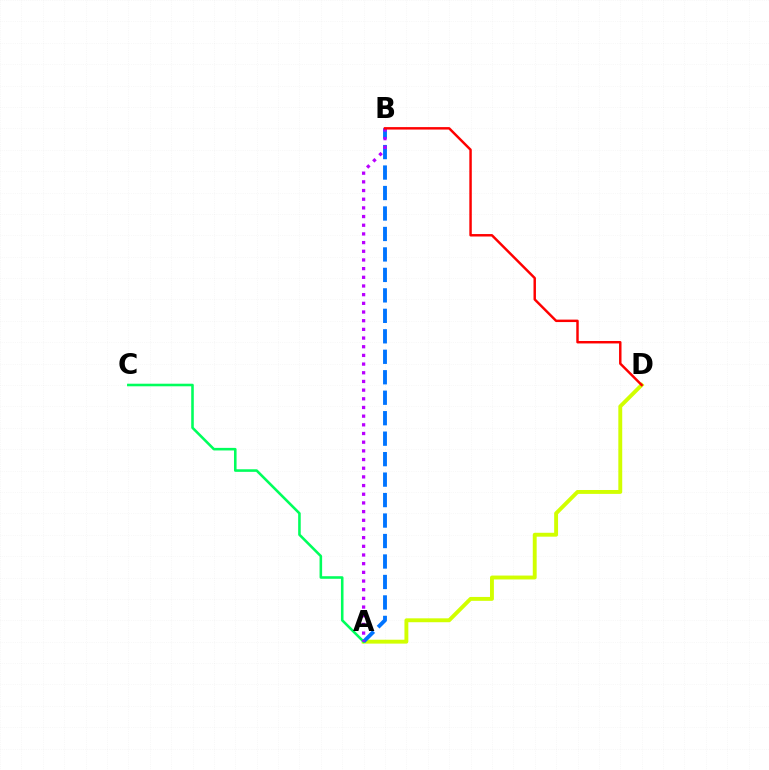{('A', 'D'): [{'color': '#d1ff00', 'line_style': 'solid', 'thickness': 2.8}], ('A', 'C'): [{'color': '#00ff5c', 'line_style': 'solid', 'thickness': 1.85}], ('A', 'B'): [{'color': '#0074ff', 'line_style': 'dashed', 'thickness': 2.78}, {'color': '#b900ff', 'line_style': 'dotted', 'thickness': 2.36}], ('B', 'D'): [{'color': '#ff0000', 'line_style': 'solid', 'thickness': 1.77}]}